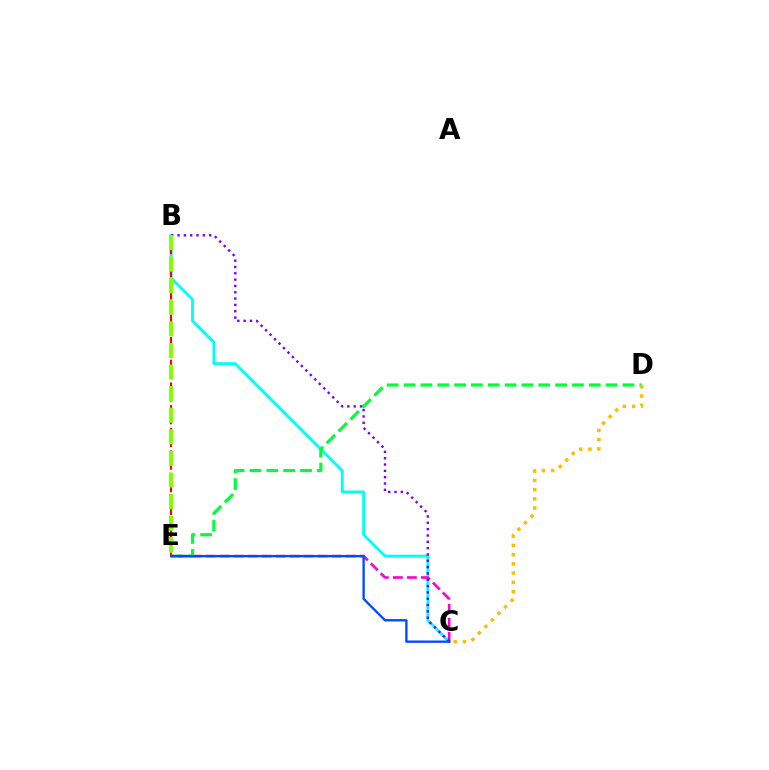{('B', 'C'): [{'color': '#00fff6', 'line_style': 'solid', 'thickness': 2.04}, {'color': '#7200ff', 'line_style': 'dotted', 'thickness': 1.72}], ('C', 'E'): [{'color': '#ff00cf', 'line_style': 'dashed', 'thickness': 1.9}, {'color': '#004bff', 'line_style': 'solid', 'thickness': 1.68}], ('B', 'E'): [{'color': '#ff0000', 'line_style': 'dashed', 'thickness': 1.54}, {'color': '#84ff00', 'line_style': 'dashed', 'thickness': 2.93}], ('D', 'E'): [{'color': '#00ff39', 'line_style': 'dashed', 'thickness': 2.29}], ('C', 'D'): [{'color': '#ffbd00', 'line_style': 'dotted', 'thickness': 2.51}]}